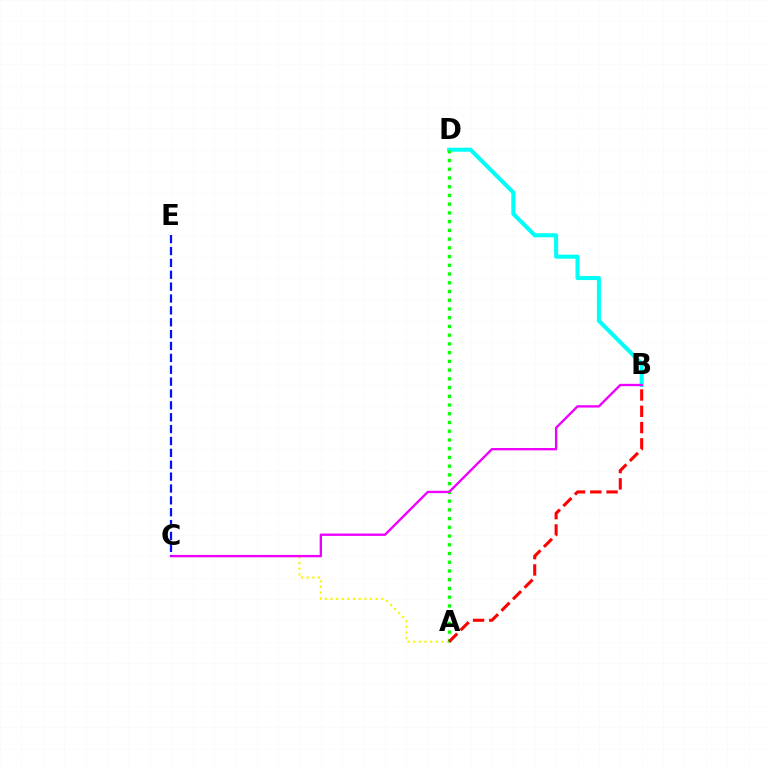{('B', 'D'): [{'color': '#00fff6', 'line_style': 'solid', 'thickness': 2.91}], ('A', 'C'): [{'color': '#fcf500', 'line_style': 'dotted', 'thickness': 1.53}], ('A', 'D'): [{'color': '#08ff00', 'line_style': 'dotted', 'thickness': 2.37}], ('B', 'C'): [{'color': '#ee00ff', 'line_style': 'solid', 'thickness': 1.7}], ('C', 'E'): [{'color': '#0010ff', 'line_style': 'dashed', 'thickness': 1.61}], ('A', 'B'): [{'color': '#ff0000', 'line_style': 'dashed', 'thickness': 2.21}]}